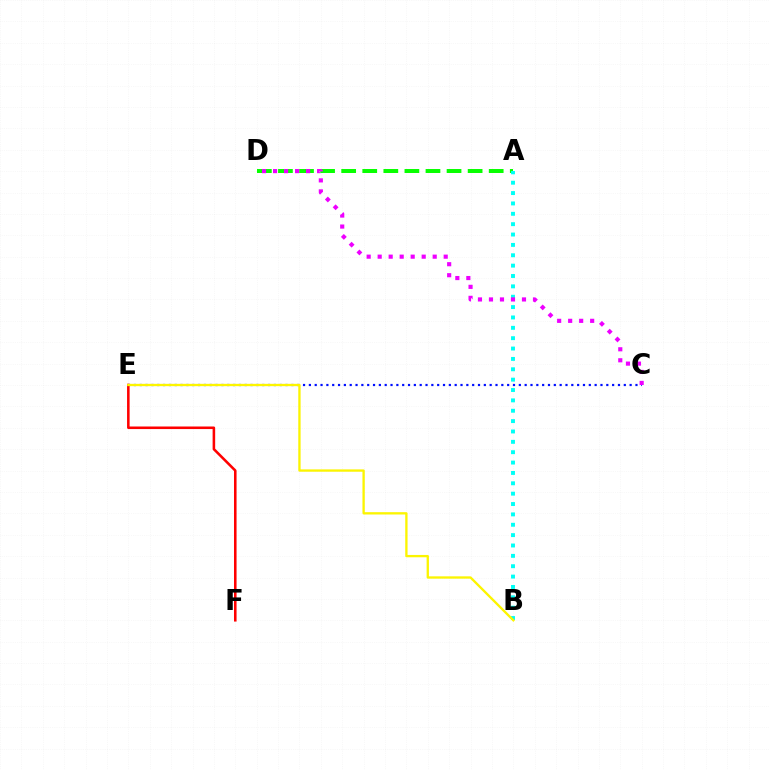{('C', 'E'): [{'color': '#0010ff', 'line_style': 'dotted', 'thickness': 1.58}], ('A', 'D'): [{'color': '#08ff00', 'line_style': 'dashed', 'thickness': 2.86}], ('A', 'B'): [{'color': '#00fff6', 'line_style': 'dotted', 'thickness': 2.82}], ('E', 'F'): [{'color': '#ff0000', 'line_style': 'solid', 'thickness': 1.84}], ('C', 'D'): [{'color': '#ee00ff', 'line_style': 'dotted', 'thickness': 2.99}], ('B', 'E'): [{'color': '#fcf500', 'line_style': 'solid', 'thickness': 1.68}]}